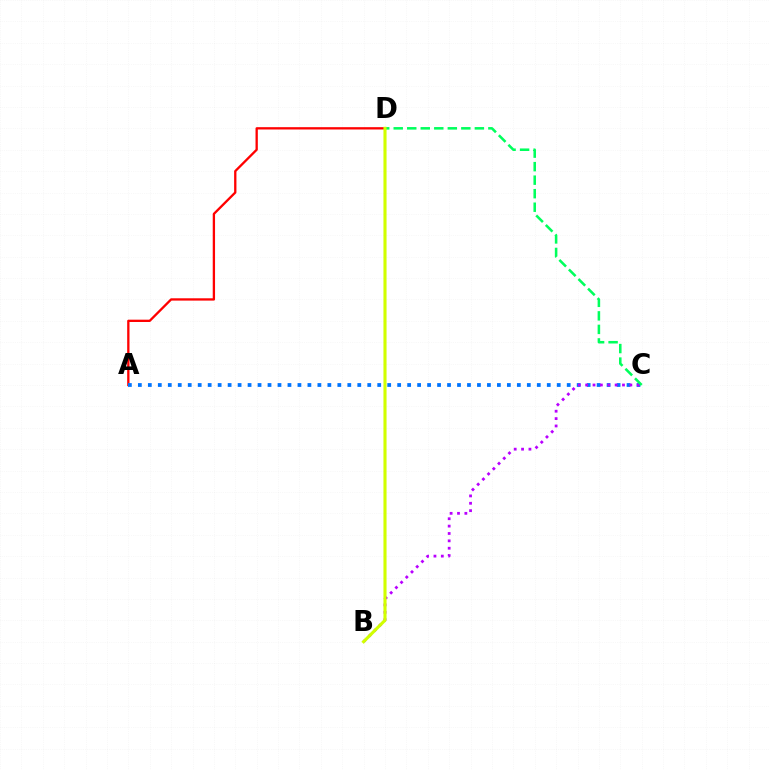{('A', 'D'): [{'color': '#ff0000', 'line_style': 'solid', 'thickness': 1.67}], ('A', 'C'): [{'color': '#0074ff', 'line_style': 'dotted', 'thickness': 2.71}], ('B', 'C'): [{'color': '#b900ff', 'line_style': 'dotted', 'thickness': 2.0}], ('C', 'D'): [{'color': '#00ff5c', 'line_style': 'dashed', 'thickness': 1.84}], ('B', 'D'): [{'color': '#d1ff00', 'line_style': 'solid', 'thickness': 2.24}]}